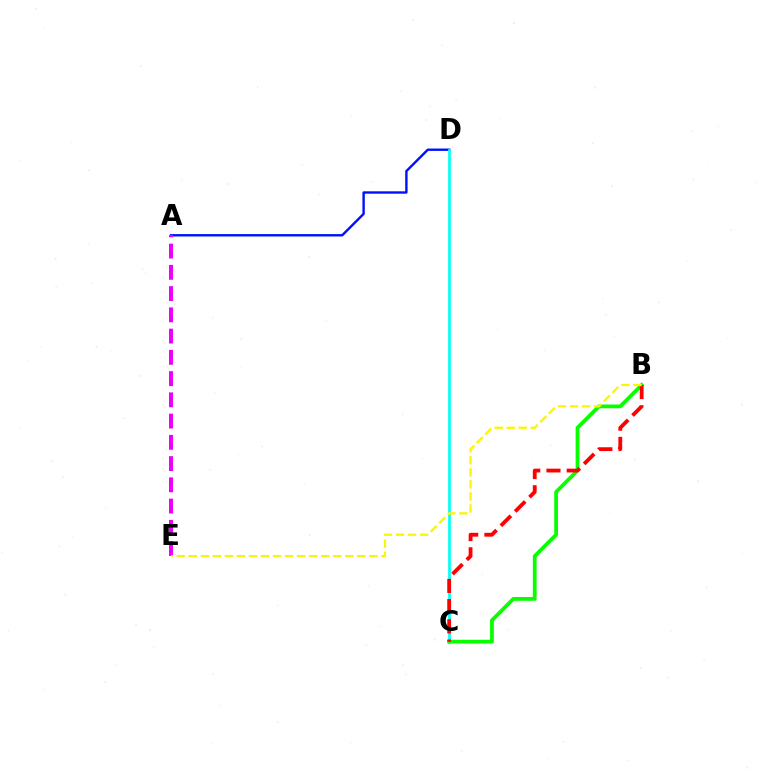{('A', 'D'): [{'color': '#0010ff', 'line_style': 'solid', 'thickness': 1.72}], ('C', 'D'): [{'color': '#00fff6', 'line_style': 'solid', 'thickness': 1.96}], ('A', 'E'): [{'color': '#ee00ff', 'line_style': 'dashed', 'thickness': 2.89}], ('B', 'C'): [{'color': '#08ff00', 'line_style': 'solid', 'thickness': 2.72}, {'color': '#ff0000', 'line_style': 'dashed', 'thickness': 2.75}], ('B', 'E'): [{'color': '#fcf500', 'line_style': 'dashed', 'thickness': 1.64}]}